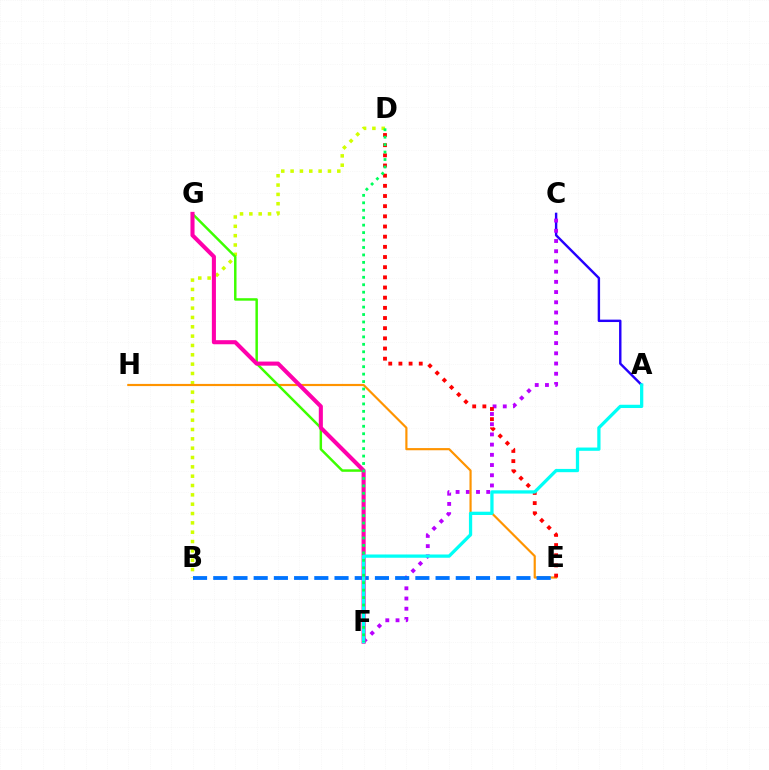{('B', 'D'): [{'color': '#d1ff00', 'line_style': 'dotted', 'thickness': 2.54}], ('A', 'C'): [{'color': '#2500ff', 'line_style': 'solid', 'thickness': 1.74}], ('C', 'F'): [{'color': '#b900ff', 'line_style': 'dotted', 'thickness': 2.77}], ('E', 'H'): [{'color': '#ff9400', 'line_style': 'solid', 'thickness': 1.56}], ('F', 'G'): [{'color': '#3dff00', 'line_style': 'solid', 'thickness': 1.78}, {'color': '#ff00ac', 'line_style': 'solid', 'thickness': 2.93}], ('B', 'E'): [{'color': '#0074ff', 'line_style': 'dashed', 'thickness': 2.75}], ('D', 'E'): [{'color': '#ff0000', 'line_style': 'dotted', 'thickness': 2.76}], ('A', 'F'): [{'color': '#00fff6', 'line_style': 'solid', 'thickness': 2.35}], ('D', 'F'): [{'color': '#00ff5c', 'line_style': 'dotted', 'thickness': 2.02}]}